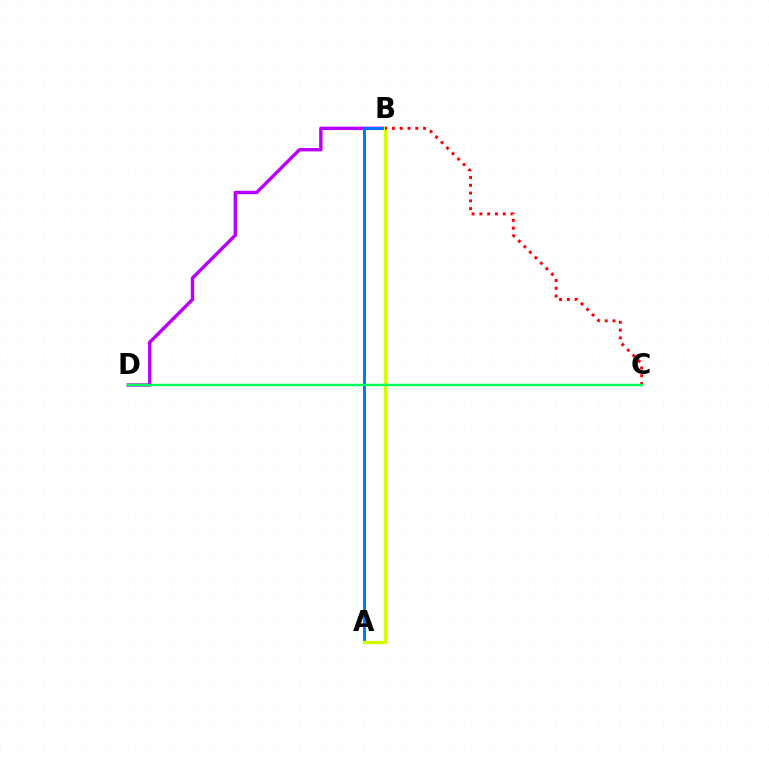{('B', 'D'): [{'color': '#b900ff', 'line_style': 'solid', 'thickness': 2.44}], ('A', 'B'): [{'color': '#0074ff', 'line_style': 'solid', 'thickness': 2.08}, {'color': '#d1ff00', 'line_style': 'solid', 'thickness': 2.4}], ('B', 'C'): [{'color': '#ff0000', 'line_style': 'dotted', 'thickness': 2.12}], ('C', 'D'): [{'color': '#00ff5c', 'line_style': 'solid', 'thickness': 1.76}]}